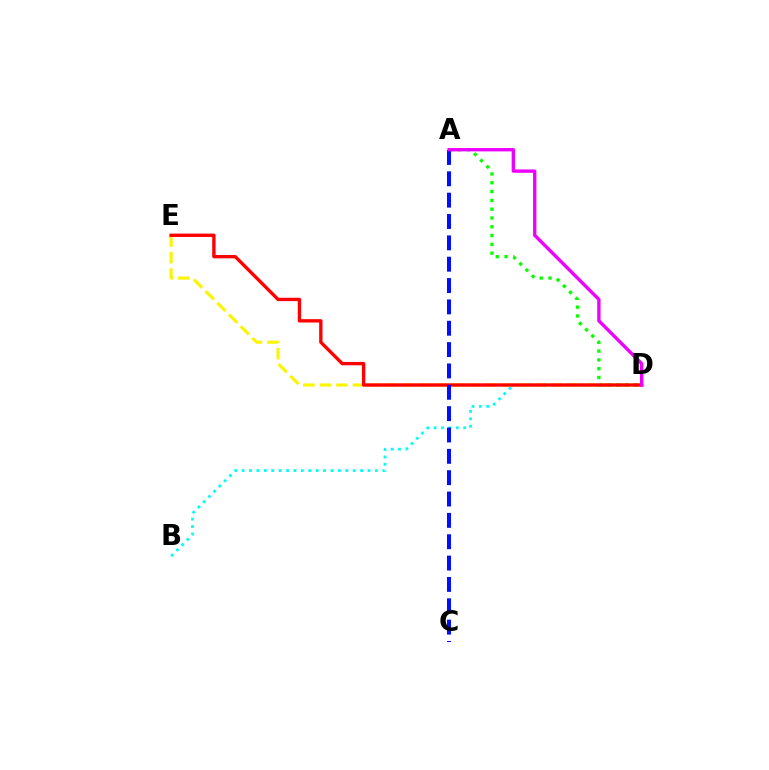{('B', 'D'): [{'color': '#00fff6', 'line_style': 'dotted', 'thickness': 2.01}], ('D', 'E'): [{'color': '#fcf500', 'line_style': 'dashed', 'thickness': 2.25}, {'color': '#ff0000', 'line_style': 'solid', 'thickness': 2.42}], ('A', 'D'): [{'color': '#08ff00', 'line_style': 'dotted', 'thickness': 2.39}, {'color': '#ee00ff', 'line_style': 'solid', 'thickness': 2.42}], ('A', 'C'): [{'color': '#0010ff', 'line_style': 'dashed', 'thickness': 2.9}]}